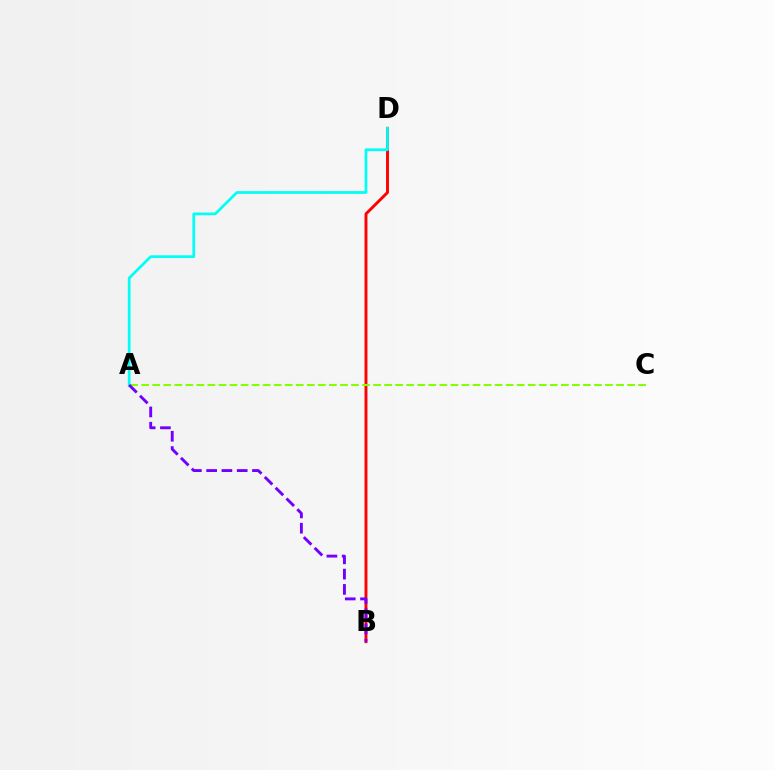{('B', 'D'): [{'color': '#ff0000', 'line_style': 'solid', 'thickness': 2.1}], ('A', 'D'): [{'color': '#00fff6', 'line_style': 'solid', 'thickness': 1.96}], ('A', 'C'): [{'color': '#84ff00', 'line_style': 'dashed', 'thickness': 1.5}], ('A', 'B'): [{'color': '#7200ff', 'line_style': 'dashed', 'thickness': 2.08}]}